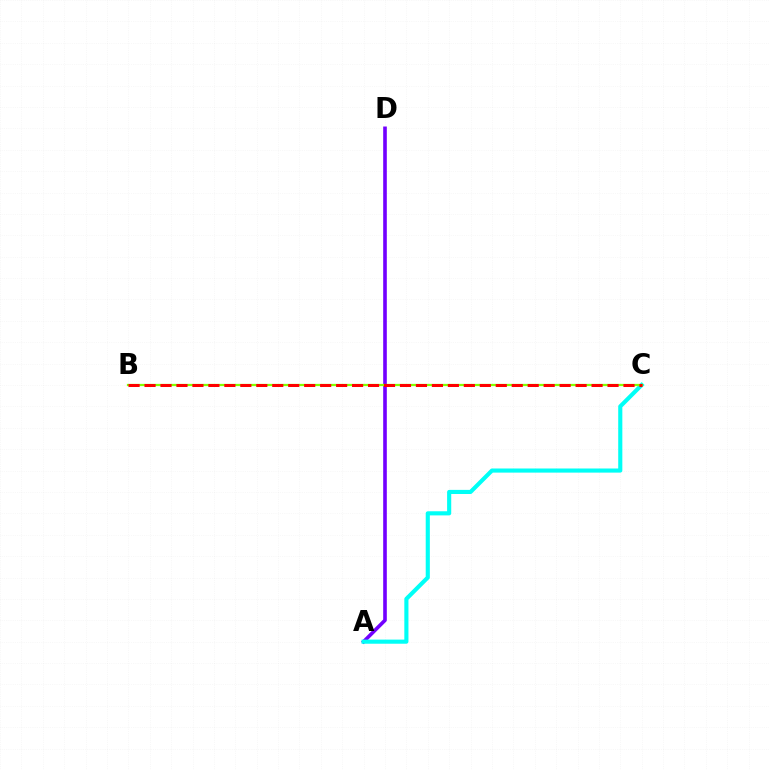{('A', 'D'): [{'color': '#7200ff', 'line_style': 'solid', 'thickness': 2.61}], ('A', 'C'): [{'color': '#00fff6', 'line_style': 'solid', 'thickness': 2.97}], ('B', 'C'): [{'color': '#84ff00', 'line_style': 'solid', 'thickness': 1.62}, {'color': '#ff0000', 'line_style': 'dashed', 'thickness': 2.17}]}